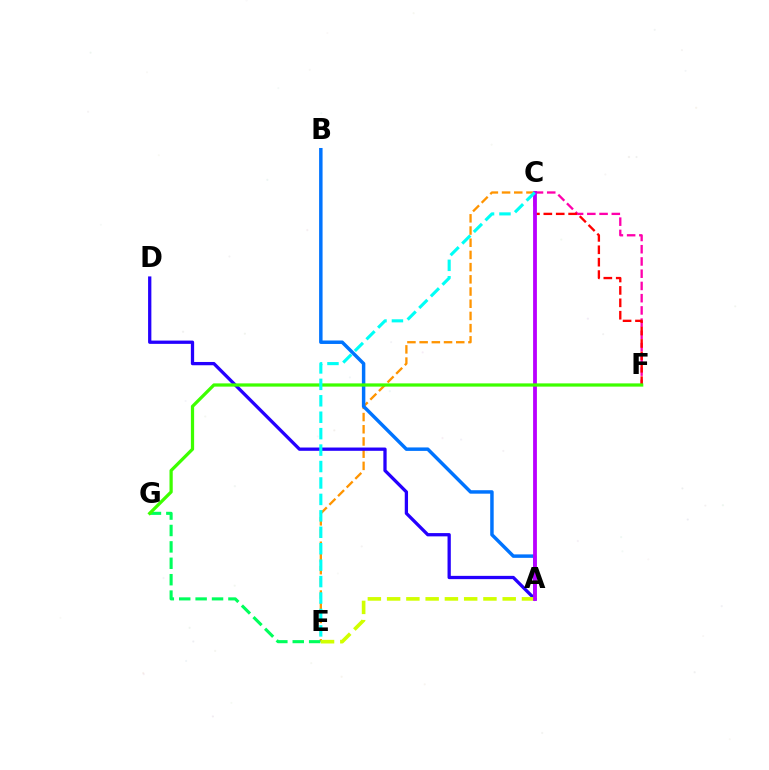{('C', 'E'): [{'color': '#ff9400', 'line_style': 'dashed', 'thickness': 1.66}, {'color': '#00fff6', 'line_style': 'dashed', 'thickness': 2.23}], ('A', 'B'): [{'color': '#0074ff', 'line_style': 'solid', 'thickness': 2.5}], ('C', 'F'): [{'color': '#ff00ac', 'line_style': 'dashed', 'thickness': 1.66}, {'color': '#ff0000', 'line_style': 'dashed', 'thickness': 1.69}], ('A', 'D'): [{'color': '#2500ff', 'line_style': 'solid', 'thickness': 2.36}], ('E', 'G'): [{'color': '#00ff5c', 'line_style': 'dashed', 'thickness': 2.23}], ('A', 'E'): [{'color': '#d1ff00', 'line_style': 'dashed', 'thickness': 2.62}], ('A', 'C'): [{'color': '#b900ff', 'line_style': 'solid', 'thickness': 2.74}], ('F', 'G'): [{'color': '#3dff00', 'line_style': 'solid', 'thickness': 2.33}]}